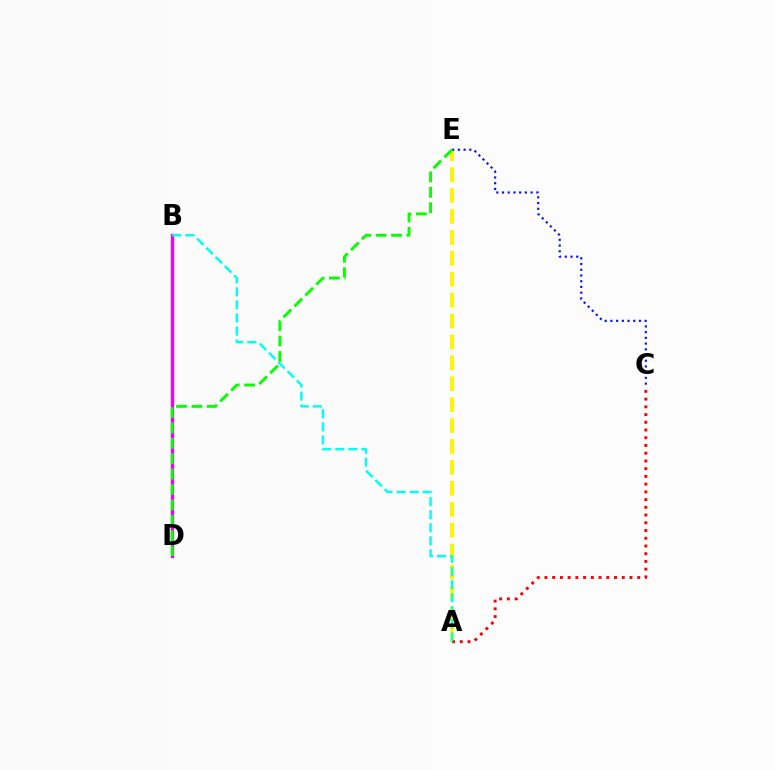{('A', 'E'): [{'color': '#fcf500', 'line_style': 'dashed', 'thickness': 2.84}], ('B', 'D'): [{'color': '#ee00ff', 'line_style': 'solid', 'thickness': 2.42}], ('C', 'E'): [{'color': '#0010ff', 'line_style': 'dotted', 'thickness': 1.55}], ('A', 'C'): [{'color': '#ff0000', 'line_style': 'dotted', 'thickness': 2.1}], ('D', 'E'): [{'color': '#08ff00', 'line_style': 'dashed', 'thickness': 2.09}], ('A', 'B'): [{'color': '#00fff6', 'line_style': 'dashed', 'thickness': 1.77}]}